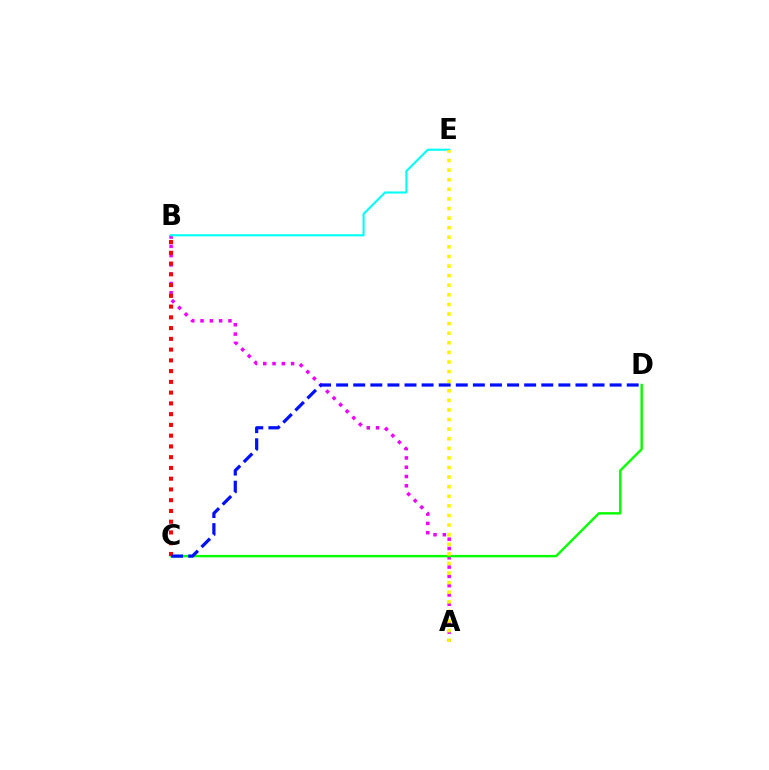{('A', 'B'): [{'color': '#ee00ff', 'line_style': 'dotted', 'thickness': 2.52}], ('C', 'D'): [{'color': '#08ff00', 'line_style': 'solid', 'thickness': 1.75}, {'color': '#0010ff', 'line_style': 'dashed', 'thickness': 2.32}], ('B', 'E'): [{'color': '#00fff6', 'line_style': 'solid', 'thickness': 1.52}], ('B', 'C'): [{'color': '#ff0000', 'line_style': 'dotted', 'thickness': 2.92}], ('A', 'E'): [{'color': '#fcf500', 'line_style': 'dotted', 'thickness': 2.61}]}